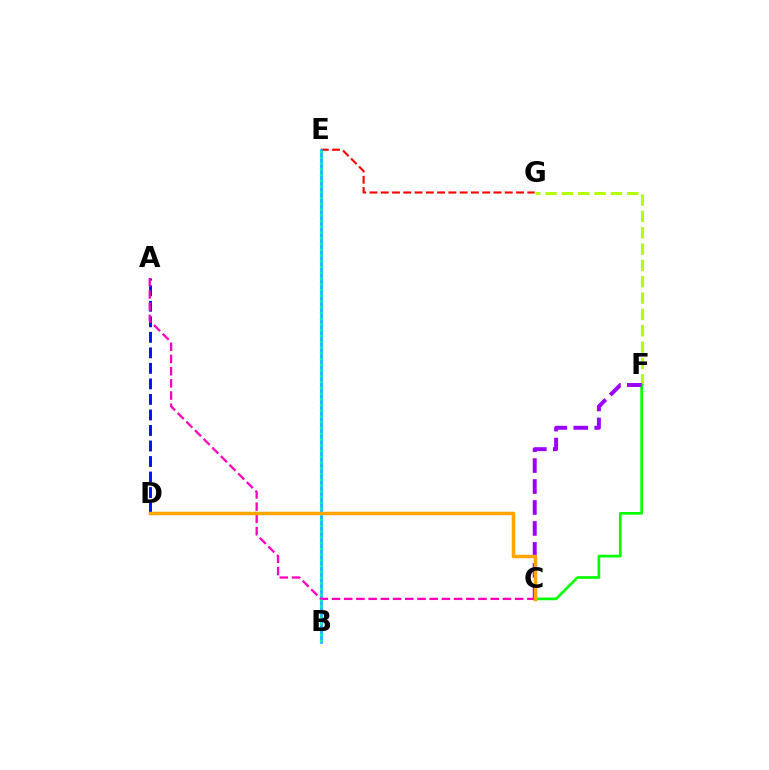{('F', 'G'): [{'color': '#b3ff00', 'line_style': 'dashed', 'thickness': 2.22}], ('C', 'F'): [{'color': '#08ff00', 'line_style': 'solid', 'thickness': 1.93}, {'color': '#9b00ff', 'line_style': 'dashed', 'thickness': 2.85}], ('A', 'D'): [{'color': '#0010ff', 'line_style': 'dashed', 'thickness': 2.11}], ('E', 'G'): [{'color': '#ff0000', 'line_style': 'dashed', 'thickness': 1.53}], ('B', 'E'): [{'color': '#00b5ff', 'line_style': 'solid', 'thickness': 1.9}, {'color': '#00ff9d', 'line_style': 'dotted', 'thickness': 1.56}], ('A', 'C'): [{'color': '#ff00bd', 'line_style': 'dashed', 'thickness': 1.66}], ('C', 'D'): [{'color': '#ffa500', 'line_style': 'solid', 'thickness': 2.51}]}